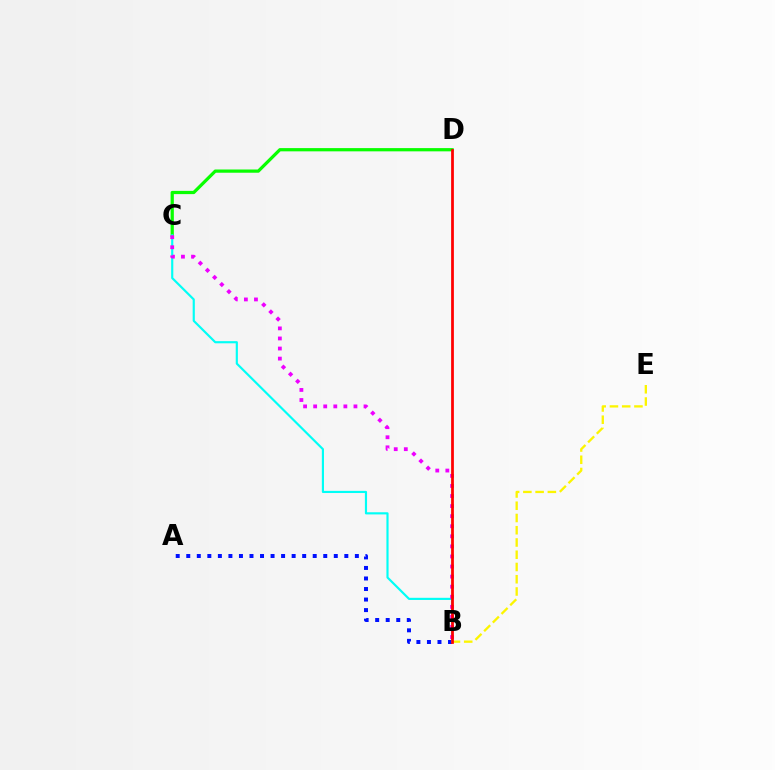{('A', 'B'): [{'color': '#0010ff', 'line_style': 'dotted', 'thickness': 2.86}], ('C', 'D'): [{'color': '#08ff00', 'line_style': 'solid', 'thickness': 2.33}], ('B', 'E'): [{'color': '#fcf500', 'line_style': 'dashed', 'thickness': 1.66}], ('B', 'C'): [{'color': '#00fff6', 'line_style': 'solid', 'thickness': 1.55}, {'color': '#ee00ff', 'line_style': 'dotted', 'thickness': 2.74}], ('B', 'D'): [{'color': '#ff0000', 'line_style': 'solid', 'thickness': 1.98}]}